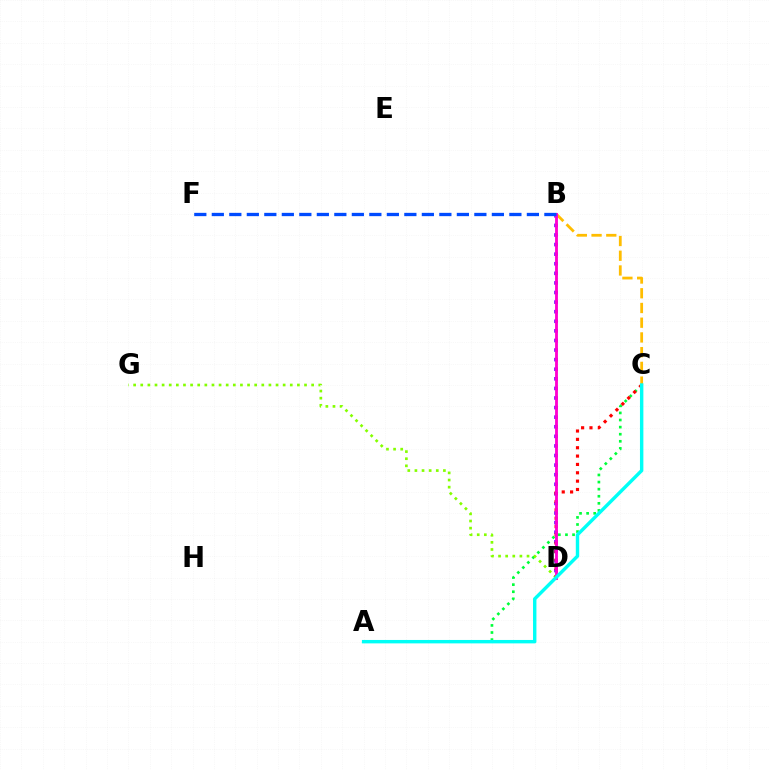{('B', 'C'): [{'color': '#ffbd00', 'line_style': 'dashed', 'thickness': 2.0}], ('A', 'C'): [{'color': '#00ff39', 'line_style': 'dotted', 'thickness': 1.93}, {'color': '#00fff6', 'line_style': 'solid', 'thickness': 2.45}], ('B', 'D'): [{'color': '#7200ff', 'line_style': 'dotted', 'thickness': 2.61}, {'color': '#ff00cf', 'line_style': 'solid', 'thickness': 2.04}], ('D', 'G'): [{'color': '#84ff00', 'line_style': 'dotted', 'thickness': 1.93}], ('C', 'D'): [{'color': '#ff0000', 'line_style': 'dotted', 'thickness': 2.27}], ('B', 'F'): [{'color': '#004bff', 'line_style': 'dashed', 'thickness': 2.38}]}